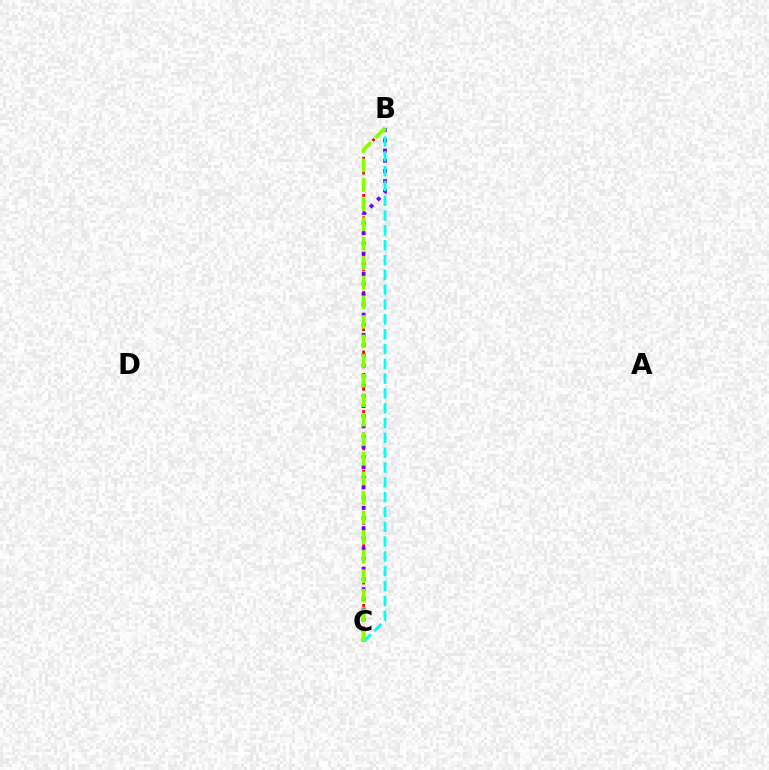{('B', 'C'): [{'color': '#ff0000', 'line_style': 'dotted', 'thickness': 2.03}, {'color': '#7200ff', 'line_style': 'dotted', 'thickness': 2.76}, {'color': '#00fff6', 'line_style': 'dashed', 'thickness': 2.01}, {'color': '#84ff00', 'line_style': 'dashed', 'thickness': 2.66}]}